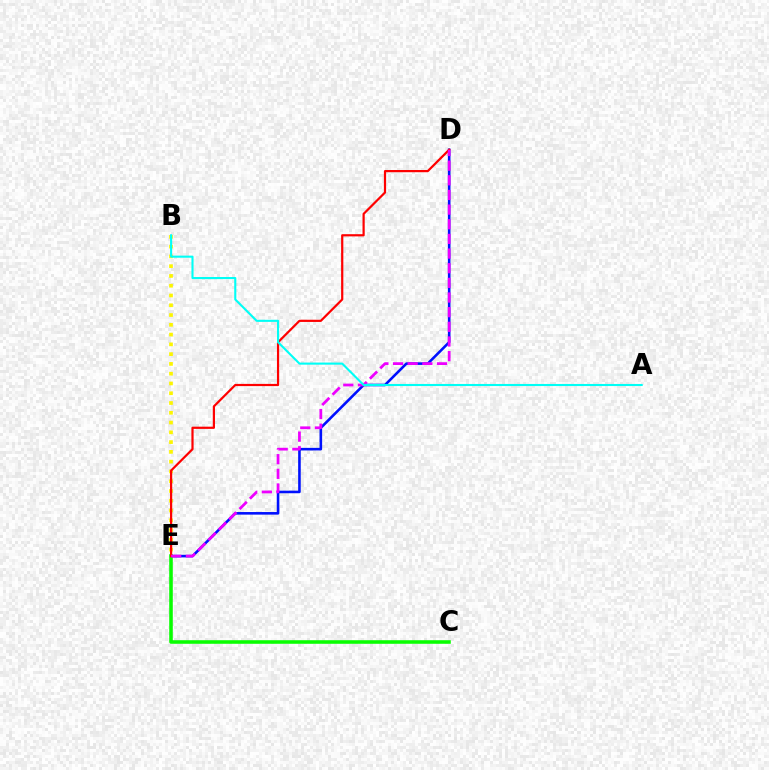{('B', 'E'): [{'color': '#fcf500', 'line_style': 'dotted', 'thickness': 2.66}], ('D', 'E'): [{'color': '#0010ff', 'line_style': 'solid', 'thickness': 1.87}, {'color': '#ff0000', 'line_style': 'solid', 'thickness': 1.59}, {'color': '#ee00ff', 'line_style': 'dashed', 'thickness': 1.99}], ('C', 'E'): [{'color': '#08ff00', 'line_style': 'solid', 'thickness': 2.57}], ('A', 'B'): [{'color': '#00fff6', 'line_style': 'solid', 'thickness': 1.51}]}